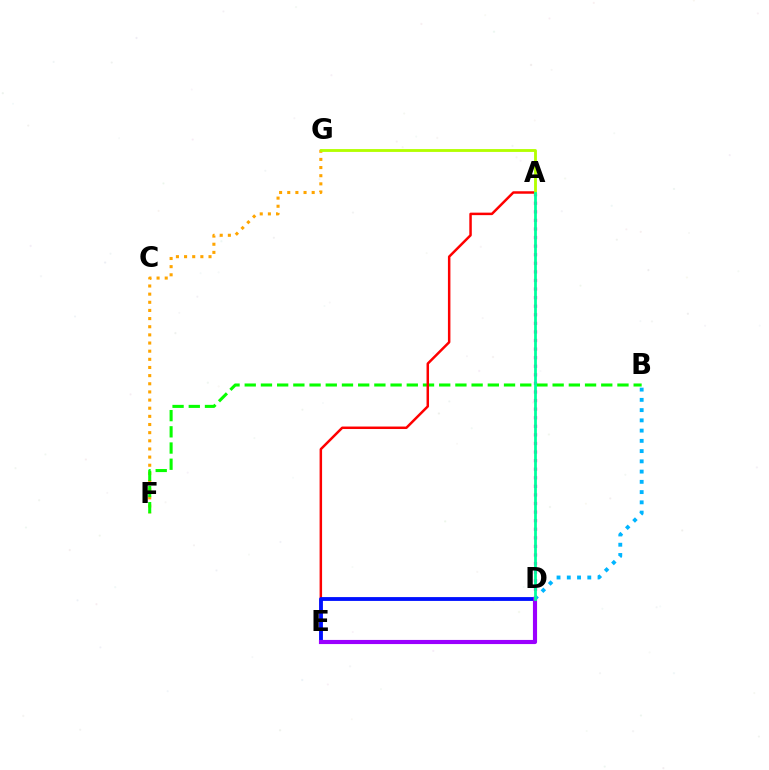{('A', 'D'): [{'color': '#ff00bd', 'line_style': 'dotted', 'thickness': 2.33}, {'color': '#00ff9d', 'line_style': 'solid', 'thickness': 1.99}], ('F', 'G'): [{'color': '#ffa500', 'line_style': 'dotted', 'thickness': 2.21}], ('B', 'F'): [{'color': '#08ff00', 'line_style': 'dashed', 'thickness': 2.2}], ('B', 'D'): [{'color': '#00b5ff', 'line_style': 'dotted', 'thickness': 2.78}], ('A', 'E'): [{'color': '#ff0000', 'line_style': 'solid', 'thickness': 1.79}], ('D', 'E'): [{'color': '#0010ff', 'line_style': 'solid', 'thickness': 2.76}, {'color': '#9b00ff', 'line_style': 'solid', 'thickness': 2.97}], ('A', 'G'): [{'color': '#b3ff00', 'line_style': 'solid', 'thickness': 2.05}]}